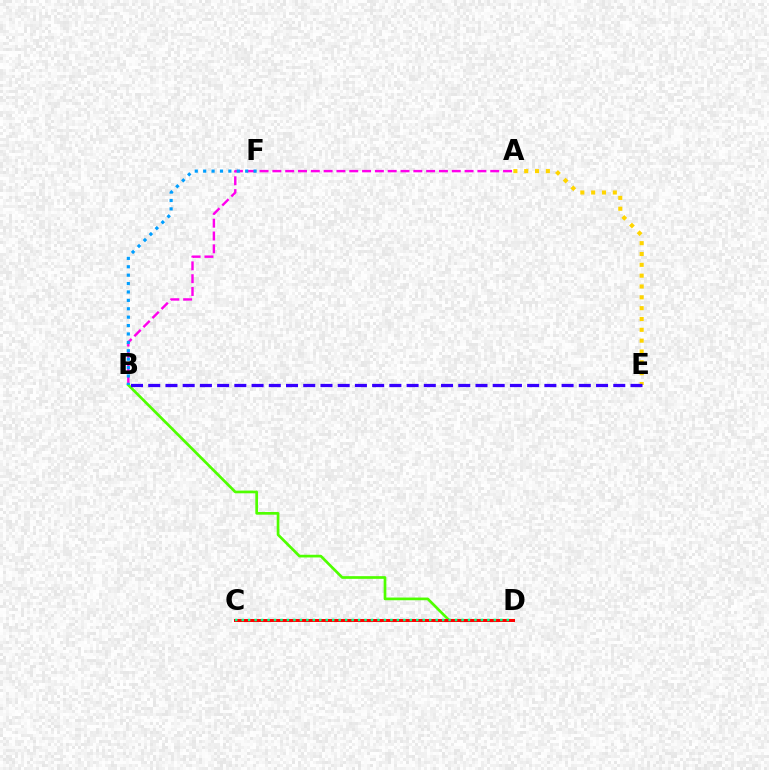{('B', 'D'): [{'color': '#4fff00', 'line_style': 'solid', 'thickness': 1.94}], ('A', 'E'): [{'color': '#ffd500', 'line_style': 'dotted', 'thickness': 2.94}], ('C', 'D'): [{'color': '#ff0000', 'line_style': 'solid', 'thickness': 2.16}, {'color': '#00ff86', 'line_style': 'dotted', 'thickness': 1.76}], ('B', 'E'): [{'color': '#3700ff', 'line_style': 'dashed', 'thickness': 2.34}], ('A', 'B'): [{'color': '#ff00ed', 'line_style': 'dashed', 'thickness': 1.74}], ('B', 'F'): [{'color': '#009eff', 'line_style': 'dotted', 'thickness': 2.28}]}